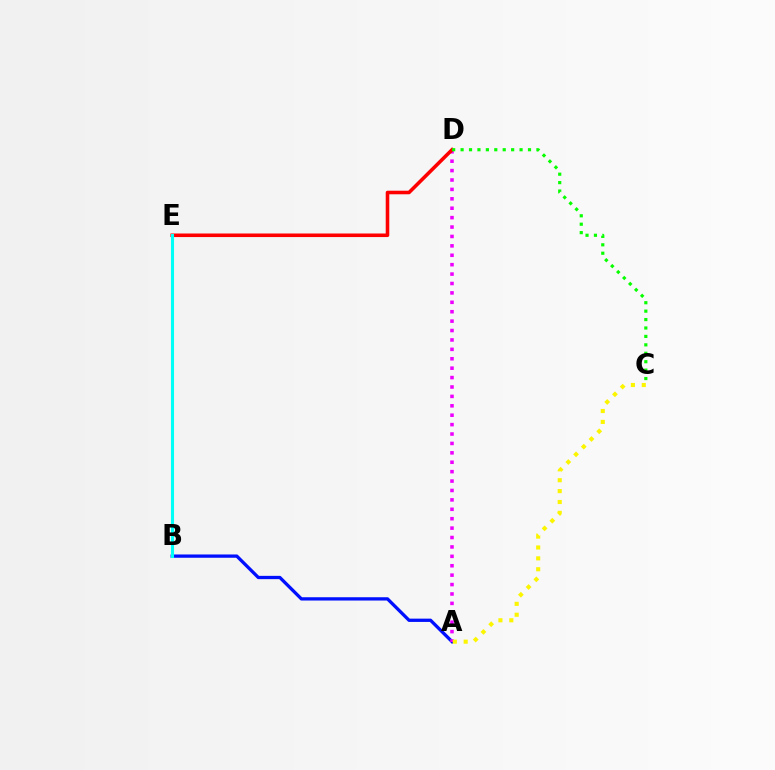{('A', 'B'): [{'color': '#0010ff', 'line_style': 'solid', 'thickness': 2.37}], ('A', 'D'): [{'color': '#ee00ff', 'line_style': 'dotted', 'thickness': 2.56}], ('D', 'E'): [{'color': '#ff0000', 'line_style': 'solid', 'thickness': 2.57}], ('A', 'C'): [{'color': '#fcf500', 'line_style': 'dotted', 'thickness': 2.96}], ('B', 'E'): [{'color': '#00fff6', 'line_style': 'solid', 'thickness': 2.22}], ('C', 'D'): [{'color': '#08ff00', 'line_style': 'dotted', 'thickness': 2.29}]}